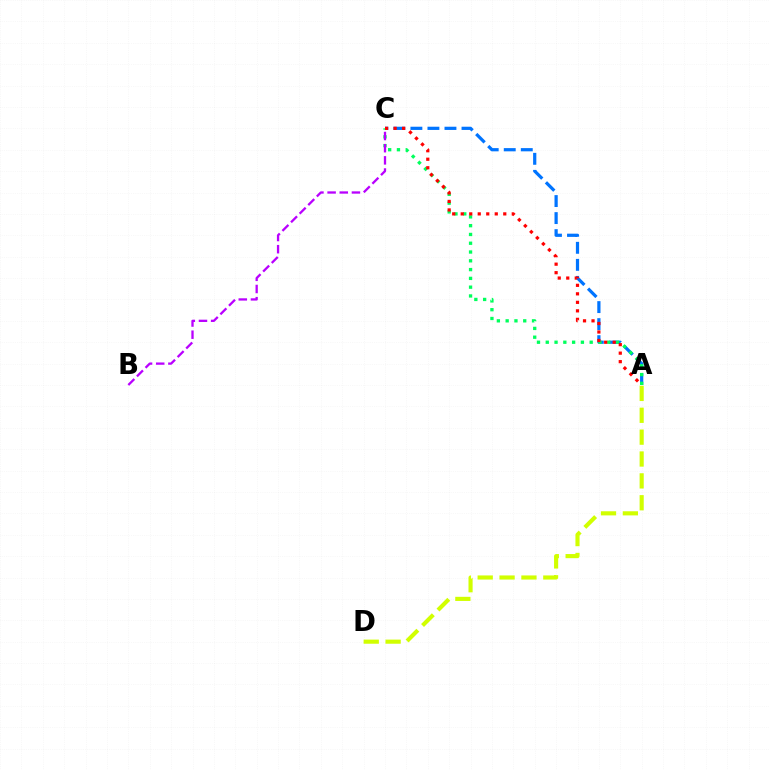{('A', 'C'): [{'color': '#0074ff', 'line_style': 'dashed', 'thickness': 2.31}, {'color': '#00ff5c', 'line_style': 'dotted', 'thickness': 2.39}, {'color': '#ff0000', 'line_style': 'dotted', 'thickness': 2.31}], ('B', 'C'): [{'color': '#b900ff', 'line_style': 'dashed', 'thickness': 1.65}], ('A', 'D'): [{'color': '#d1ff00', 'line_style': 'dashed', 'thickness': 2.97}]}